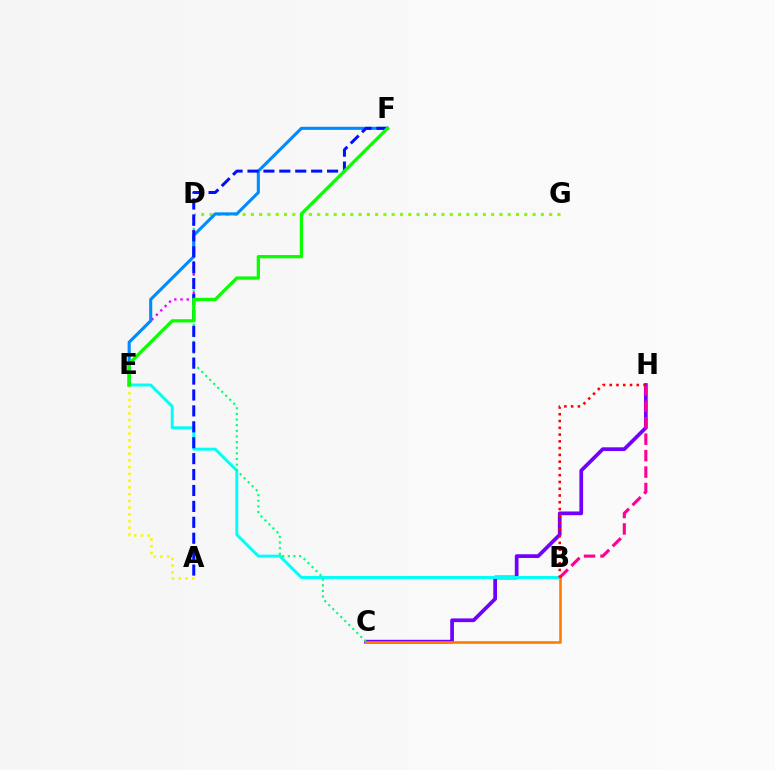{('C', 'H'): [{'color': '#7200ff', 'line_style': 'solid', 'thickness': 2.68}], ('B', 'E'): [{'color': '#00fff6', 'line_style': 'solid', 'thickness': 2.13}], ('B', 'C'): [{'color': '#ff7c00', 'line_style': 'solid', 'thickness': 1.88}], ('B', 'H'): [{'color': '#ff0094', 'line_style': 'dashed', 'thickness': 2.24}, {'color': '#ff0000', 'line_style': 'dotted', 'thickness': 1.84}], ('C', 'D'): [{'color': '#00ff74', 'line_style': 'dotted', 'thickness': 1.53}], ('D', 'G'): [{'color': '#84ff00', 'line_style': 'dotted', 'thickness': 2.25}], ('D', 'E'): [{'color': '#ee00ff', 'line_style': 'dotted', 'thickness': 1.68}], ('E', 'F'): [{'color': '#008cff', 'line_style': 'solid', 'thickness': 2.23}, {'color': '#08ff00', 'line_style': 'solid', 'thickness': 2.34}], ('A', 'F'): [{'color': '#0010ff', 'line_style': 'dashed', 'thickness': 2.16}], ('A', 'E'): [{'color': '#fcf500', 'line_style': 'dotted', 'thickness': 1.83}]}